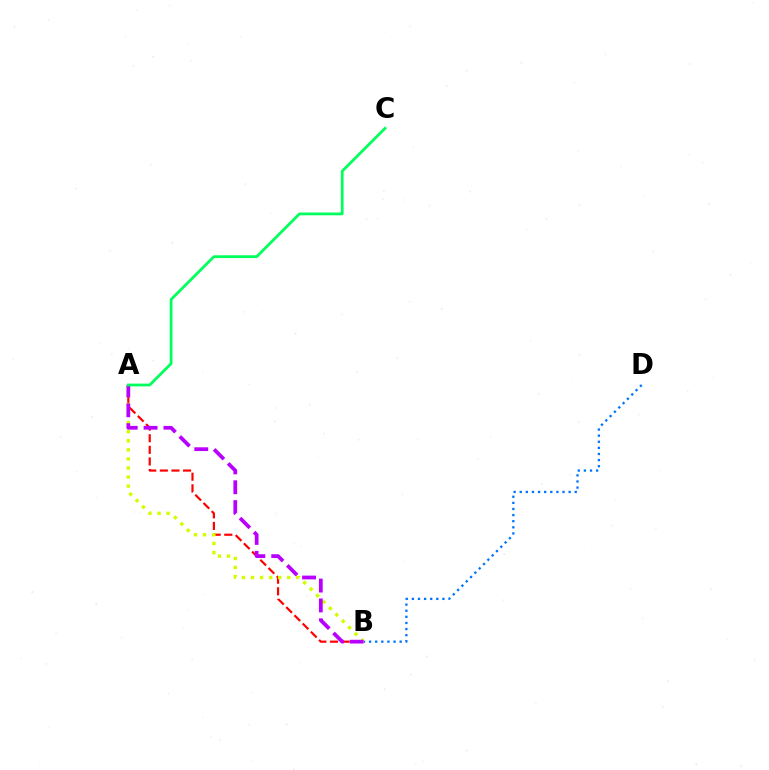{('A', 'B'): [{'color': '#ff0000', 'line_style': 'dashed', 'thickness': 1.58}, {'color': '#d1ff00', 'line_style': 'dotted', 'thickness': 2.46}, {'color': '#b900ff', 'line_style': 'dashed', 'thickness': 2.7}], ('B', 'D'): [{'color': '#0074ff', 'line_style': 'dotted', 'thickness': 1.66}], ('A', 'C'): [{'color': '#00ff5c', 'line_style': 'solid', 'thickness': 1.99}]}